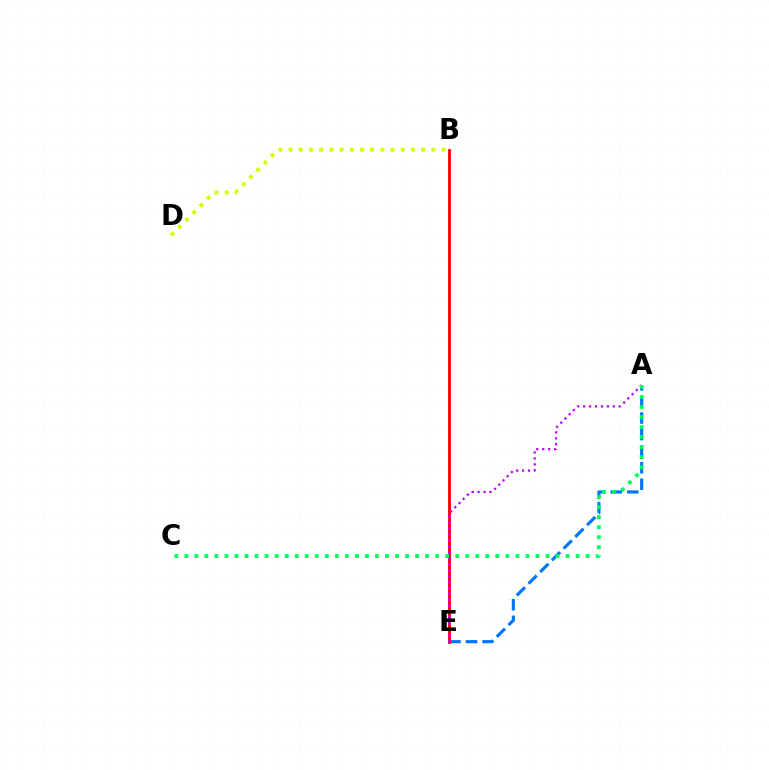{('A', 'E'): [{'color': '#0074ff', 'line_style': 'dashed', 'thickness': 2.25}, {'color': '#b900ff', 'line_style': 'dotted', 'thickness': 1.61}], ('B', 'D'): [{'color': '#d1ff00', 'line_style': 'dotted', 'thickness': 2.77}], ('B', 'E'): [{'color': '#ff0000', 'line_style': 'solid', 'thickness': 2.05}], ('A', 'C'): [{'color': '#00ff5c', 'line_style': 'dotted', 'thickness': 2.73}]}